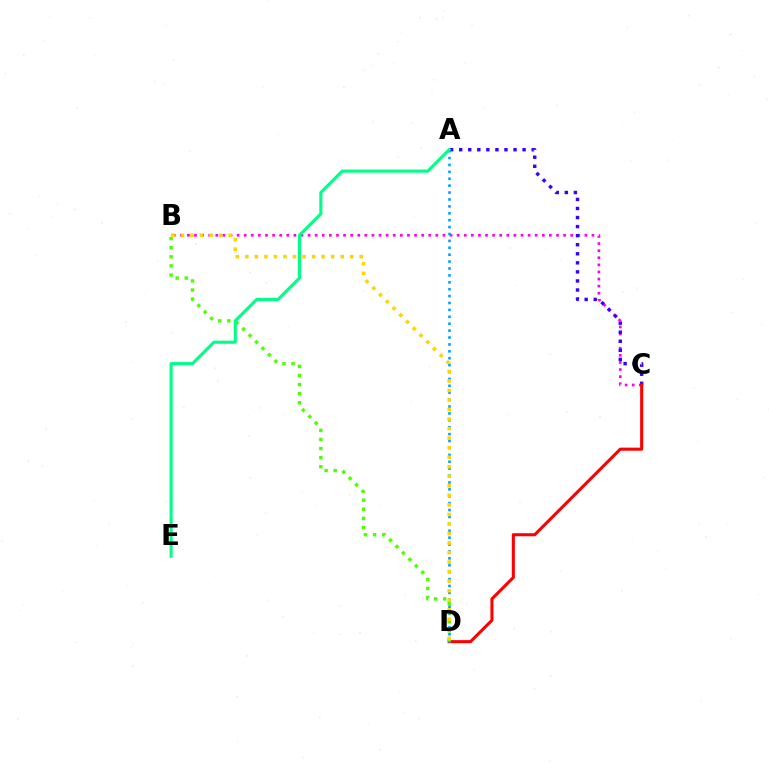{('B', 'C'): [{'color': '#ff00ed', 'line_style': 'dotted', 'thickness': 1.93}], ('A', 'C'): [{'color': '#3700ff', 'line_style': 'dotted', 'thickness': 2.46}], ('C', 'D'): [{'color': '#ff0000', 'line_style': 'solid', 'thickness': 2.21}], ('A', 'D'): [{'color': '#009eff', 'line_style': 'dotted', 'thickness': 1.88}], ('B', 'D'): [{'color': '#4fff00', 'line_style': 'dotted', 'thickness': 2.47}, {'color': '#ffd500', 'line_style': 'dotted', 'thickness': 2.59}], ('A', 'E'): [{'color': '#00ff86', 'line_style': 'solid', 'thickness': 2.23}]}